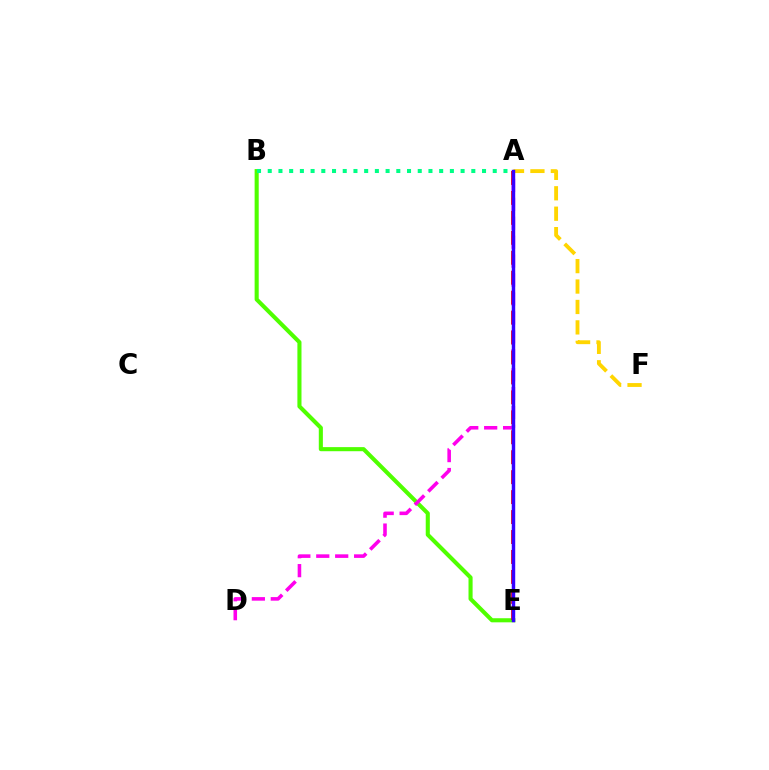{('B', 'E'): [{'color': '#4fff00', 'line_style': 'solid', 'thickness': 2.94}], ('A', 'D'): [{'color': '#ff00ed', 'line_style': 'dashed', 'thickness': 2.57}], ('A', 'E'): [{'color': '#ff0000', 'line_style': 'dashed', 'thickness': 2.71}, {'color': '#009eff', 'line_style': 'dashed', 'thickness': 1.51}, {'color': '#3700ff', 'line_style': 'solid', 'thickness': 2.47}], ('A', 'F'): [{'color': '#ffd500', 'line_style': 'dashed', 'thickness': 2.77}], ('A', 'B'): [{'color': '#00ff86', 'line_style': 'dotted', 'thickness': 2.91}]}